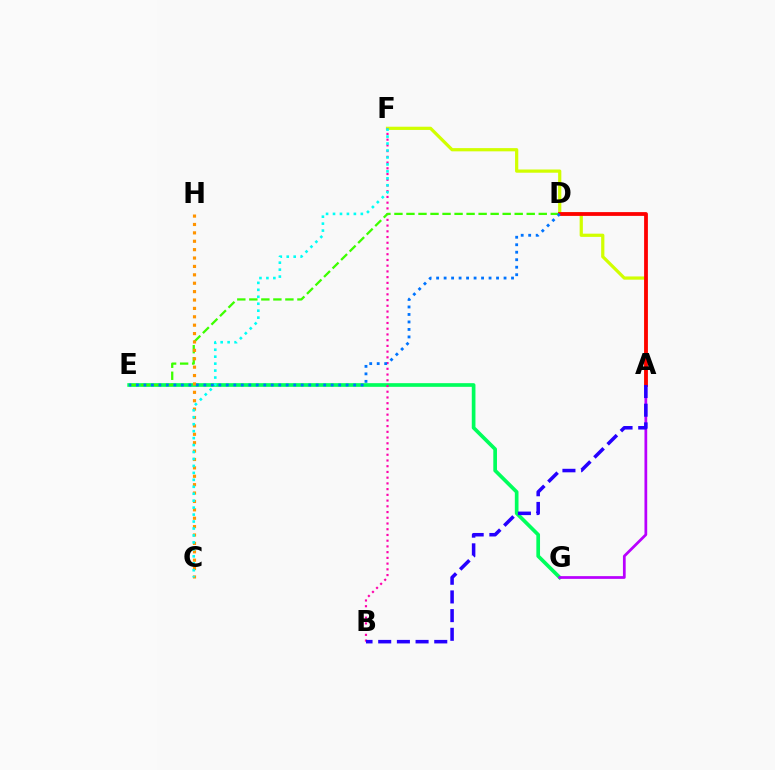{('E', 'G'): [{'color': '#00ff5c', 'line_style': 'solid', 'thickness': 2.64}], ('A', 'F'): [{'color': '#d1ff00', 'line_style': 'solid', 'thickness': 2.32}], ('A', 'G'): [{'color': '#b900ff', 'line_style': 'solid', 'thickness': 1.97}], ('B', 'F'): [{'color': '#ff00ac', 'line_style': 'dotted', 'thickness': 1.56}], ('D', 'E'): [{'color': '#3dff00', 'line_style': 'dashed', 'thickness': 1.63}, {'color': '#0074ff', 'line_style': 'dotted', 'thickness': 2.04}], ('C', 'H'): [{'color': '#ff9400', 'line_style': 'dotted', 'thickness': 2.28}], ('A', 'D'): [{'color': '#ff0000', 'line_style': 'solid', 'thickness': 2.73}], ('C', 'F'): [{'color': '#00fff6', 'line_style': 'dotted', 'thickness': 1.89}], ('A', 'B'): [{'color': '#2500ff', 'line_style': 'dashed', 'thickness': 2.54}]}